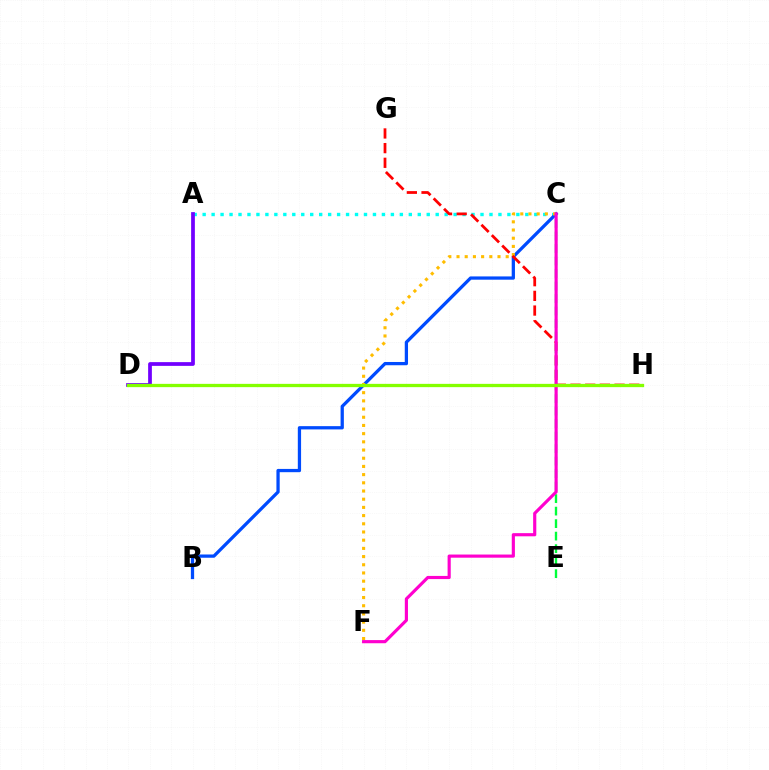{('A', 'C'): [{'color': '#00fff6', 'line_style': 'dotted', 'thickness': 2.44}], ('B', 'C'): [{'color': '#004bff', 'line_style': 'solid', 'thickness': 2.35}], ('C', 'F'): [{'color': '#ffbd00', 'line_style': 'dotted', 'thickness': 2.23}, {'color': '#ff00cf', 'line_style': 'solid', 'thickness': 2.27}], ('G', 'H'): [{'color': '#ff0000', 'line_style': 'dashed', 'thickness': 1.99}], ('C', 'E'): [{'color': '#00ff39', 'line_style': 'dashed', 'thickness': 1.7}], ('A', 'D'): [{'color': '#7200ff', 'line_style': 'solid', 'thickness': 2.69}], ('D', 'H'): [{'color': '#84ff00', 'line_style': 'solid', 'thickness': 2.37}]}